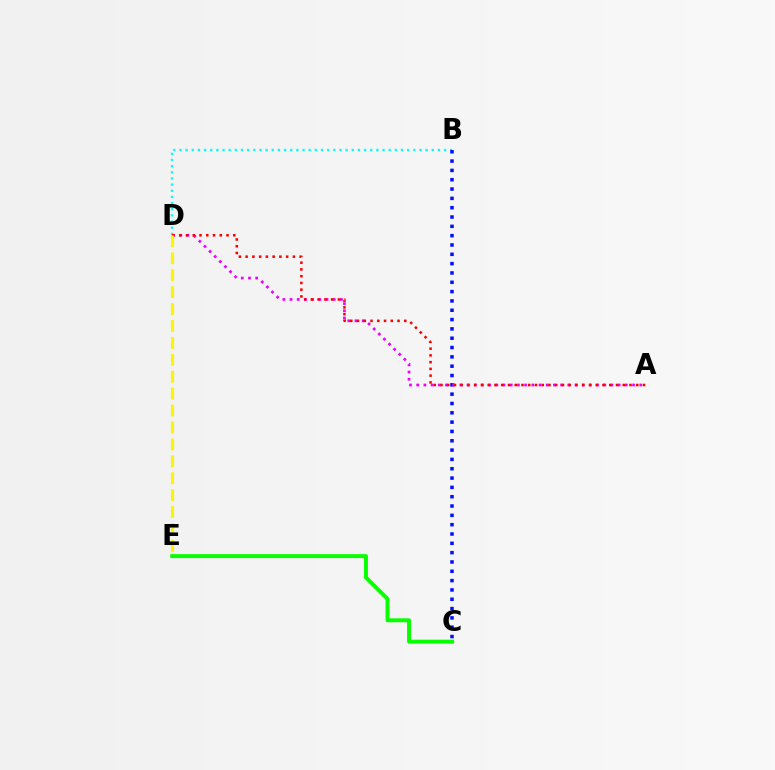{('B', 'D'): [{'color': '#00fff6', 'line_style': 'dotted', 'thickness': 1.67}], ('B', 'C'): [{'color': '#0010ff', 'line_style': 'dotted', 'thickness': 2.53}], ('C', 'E'): [{'color': '#08ff00', 'line_style': 'solid', 'thickness': 2.84}], ('A', 'D'): [{'color': '#ee00ff', 'line_style': 'dotted', 'thickness': 1.95}, {'color': '#ff0000', 'line_style': 'dotted', 'thickness': 1.83}], ('D', 'E'): [{'color': '#fcf500', 'line_style': 'dashed', 'thickness': 2.3}]}